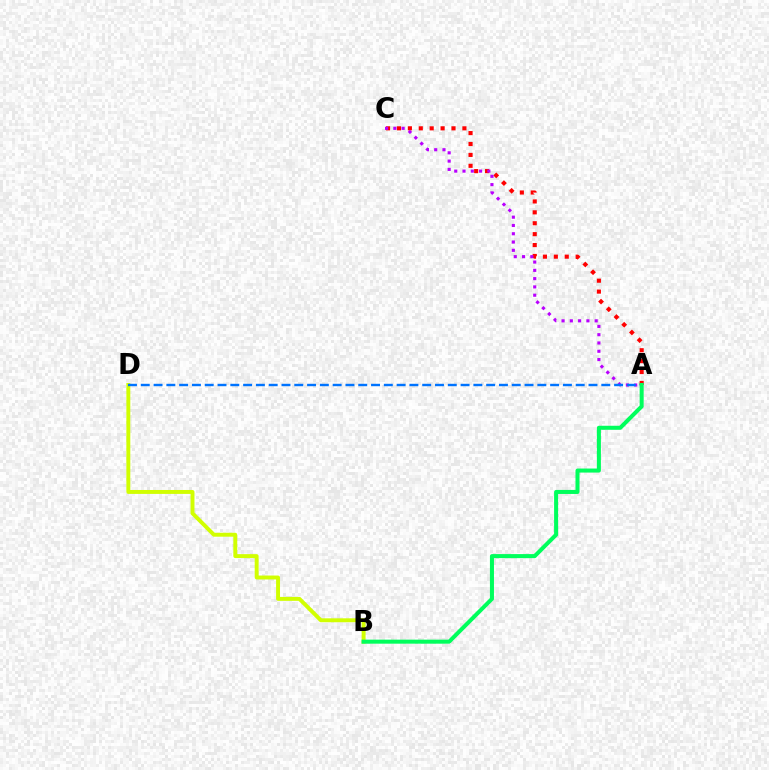{('A', 'C'): [{'color': '#ff0000', 'line_style': 'dotted', 'thickness': 2.96}, {'color': '#b900ff', 'line_style': 'dotted', 'thickness': 2.25}], ('B', 'D'): [{'color': '#d1ff00', 'line_style': 'solid', 'thickness': 2.83}], ('A', 'D'): [{'color': '#0074ff', 'line_style': 'dashed', 'thickness': 1.74}], ('A', 'B'): [{'color': '#00ff5c', 'line_style': 'solid', 'thickness': 2.9}]}